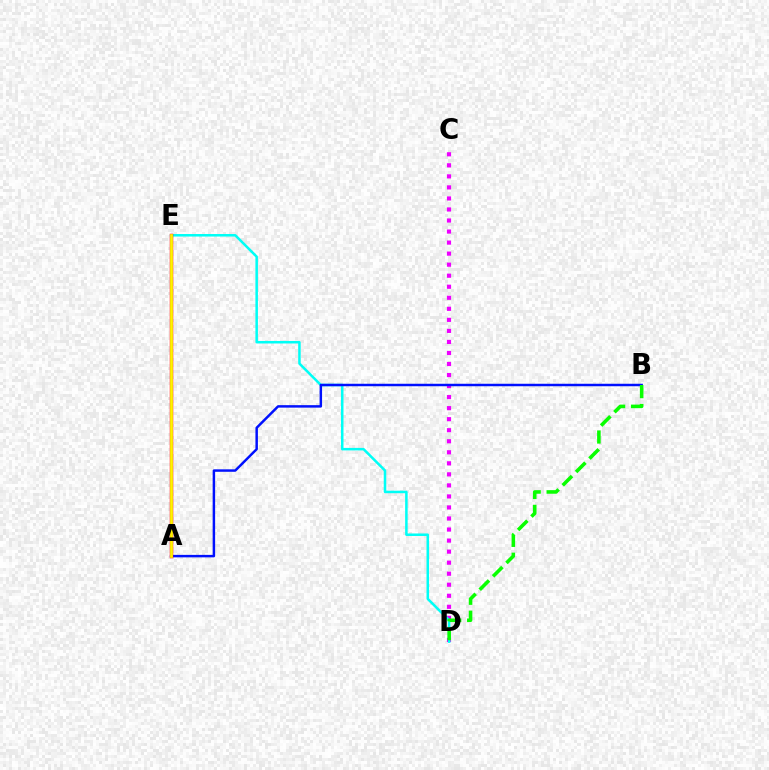{('C', 'D'): [{'color': '#ee00ff', 'line_style': 'dotted', 'thickness': 3.0}], ('D', 'E'): [{'color': '#00fff6', 'line_style': 'solid', 'thickness': 1.81}], ('A', 'B'): [{'color': '#0010ff', 'line_style': 'solid', 'thickness': 1.78}], ('A', 'E'): [{'color': '#ff0000', 'line_style': 'solid', 'thickness': 2.48}, {'color': '#fcf500', 'line_style': 'solid', 'thickness': 2.0}], ('B', 'D'): [{'color': '#08ff00', 'line_style': 'dashed', 'thickness': 2.57}]}